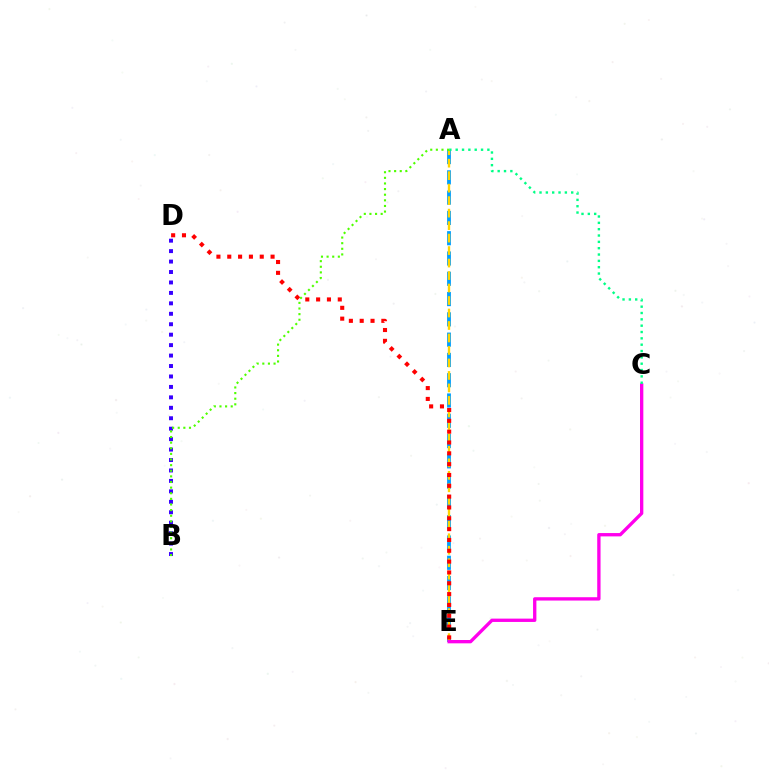{('A', 'E'): [{'color': '#009eff', 'line_style': 'dashed', 'thickness': 2.76}, {'color': '#ffd500', 'line_style': 'dashed', 'thickness': 1.7}], ('C', 'E'): [{'color': '#ff00ed', 'line_style': 'solid', 'thickness': 2.4}], ('B', 'D'): [{'color': '#3700ff', 'line_style': 'dotted', 'thickness': 2.84}], ('D', 'E'): [{'color': '#ff0000', 'line_style': 'dotted', 'thickness': 2.94}], ('A', 'C'): [{'color': '#00ff86', 'line_style': 'dotted', 'thickness': 1.72}], ('A', 'B'): [{'color': '#4fff00', 'line_style': 'dotted', 'thickness': 1.53}]}